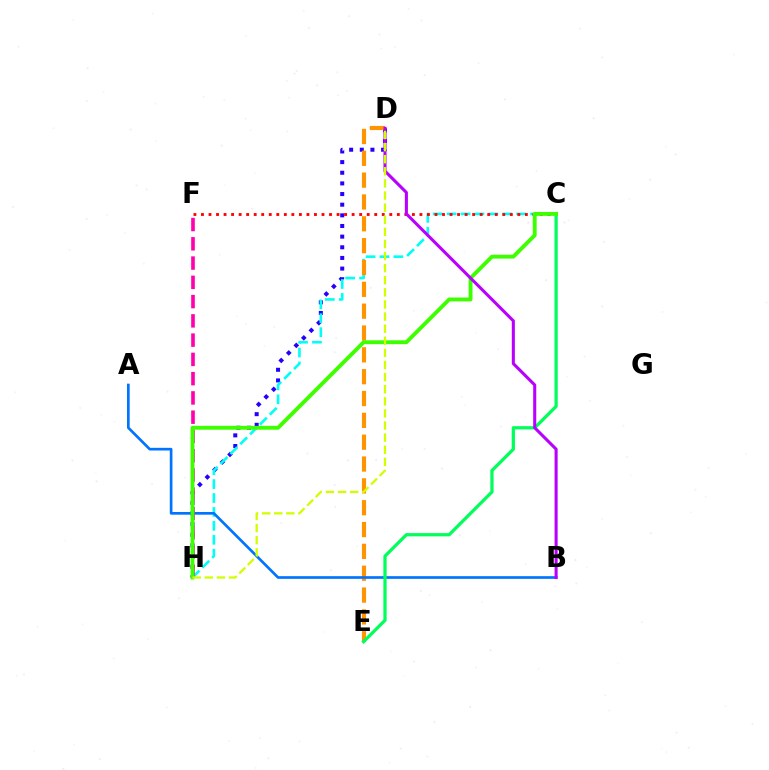{('D', 'H'): [{'color': '#2500ff', 'line_style': 'dotted', 'thickness': 2.89}, {'color': '#d1ff00', 'line_style': 'dashed', 'thickness': 1.64}], ('C', 'H'): [{'color': '#00fff6', 'line_style': 'dashed', 'thickness': 1.89}, {'color': '#3dff00', 'line_style': 'solid', 'thickness': 2.79}], ('C', 'F'): [{'color': '#ff0000', 'line_style': 'dotted', 'thickness': 2.05}], ('D', 'E'): [{'color': '#ff9400', 'line_style': 'dashed', 'thickness': 2.97}], ('A', 'B'): [{'color': '#0074ff', 'line_style': 'solid', 'thickness': 1.92}], ('C', 'E'): [{'color': '#00ff5c', 'line_style': 'solid', 'thickness': 2.34}], ('F', 'H'): [{'color': '#ff00ac', 'line_style': 'dashed', 'thickness': 2.62}], ('B', 'D'): [{'color': '#b900ff', 'line_style': 'solid', 'thickness': 2.2}]}